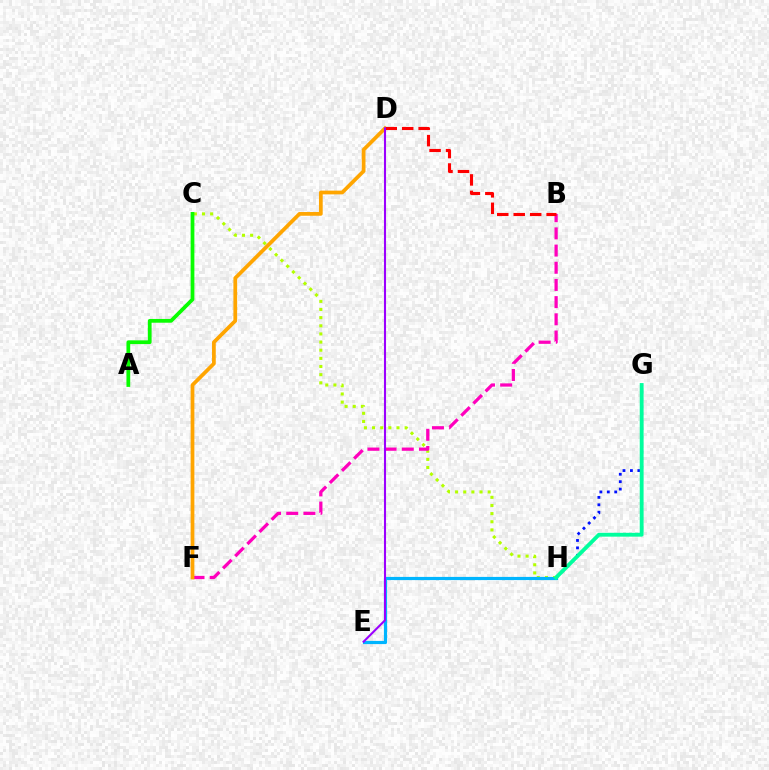{('C', 'H'): [{'color': '#b3ff00', 'line_style': 'dotted', 'thickness': 2.21}], ('B', 'F'): [{'color': '#ff00bd', 'line_style': 'dashed', 'thickness': 2.33}], ('G', 'H'): [{'color': '#0010ff', 'line_style': 'dotted', 'thickness': 2.02}, {'color': '#00ff9d', 'line_style': 'solid', 'thickness': 2.77}], ('E', 'H'): [{'color': '#00b5ff', 'line_style': 'solid', 'thickness': 2.29}], ('D', 'F'): [{'color': '#ffa500', 'line_style': 'solid', 'thickness': 2.69}], ('B', 'D'): [{'color': '#ff0000', 'line_style': 'dashed', 'thickness': 2.24}], ('D', 'E'): [{'color': '#9b00ff', 'line_style': 'solid', 'thickness': 1.5}], ('A', 'C'): [{'color': '#08ff00', 'line_style': 'solid', 'thickness': 2.7}]}